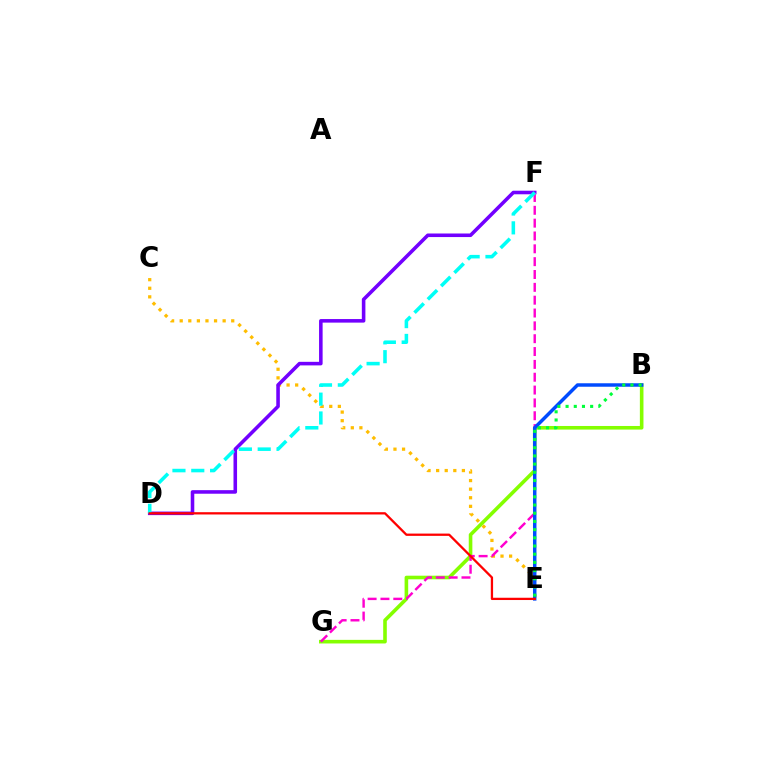{('C', 'E'): [{'color': '#ffbd00', 'line_style': 'dotted', 'thickness': 2.33}], ('D', 'F'): [{'color': '#7200ff', 'line_style': 'solid', 'thickness': 2.57}, {'color': '#00fff6', 'line_style': 'dashed', 'thickness': 2.56}], ('B', 'G'): [{'color': '#84ff00', 'line_style': 'solid', 'thickness': 2.59}], ('F', 'G'): [{'color': '#ff00cf', 'line_style': 'dashed', 'thickness': 1.74}], ('B', 'E'): [{'color': '#004bff', 'line_style': 'solid', 'thickness': 2.5}, {'color': '#00ff39', 'line_style': 'dotted', 'thickness': 2.23}], ('D', 'E'): [{'color': '#ff0000', 'line_style': 'solid', 'thickness': 1.64}]}